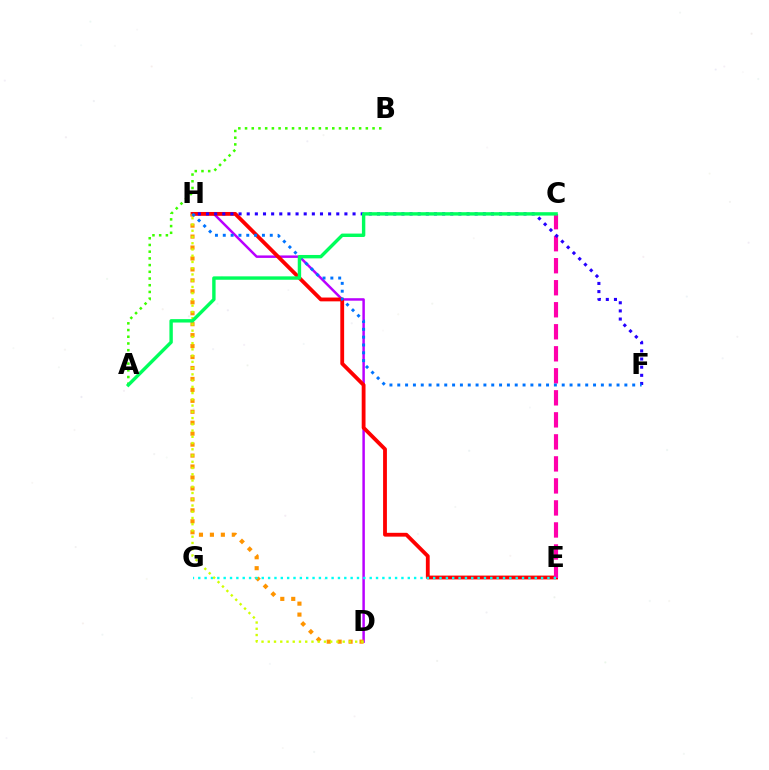{('D', 'H'): [{'color': '#b900ff', 'line_style': 'solid', 'thickness': 1.78}, {'color': '#ff9400', 'line_style': 'dotted', 'thickness': 2.98}, {'color': '#d1ff00', 'line_style': 'dotted', 'thickness': 1.7}], ('E', 'H'): [{'color': '#ff0000', 'line_style': 'solid', 'thickness': 2.75}], ('A', 'B'): [{'color': '#3dff00', 'line_style': 'dotted', 'thickness': 1.82}], ('C', 'E'): [{'color': '#ff00ac', 'line_style': 'dashed', 'thickness': 2.99}], ('F', 'H'): [{'color': '#2500ff', 'line_style': 'dotted', 'thickness': 2.21}, {'color': '#0074ff', 'line_style': 'dotted', 'thickness': 2.13}], ('E', 'G'): [{'color': '#00fff6', 'line_style': 'dotted', 'thickness': 1.72}], ('A', 'C'): [{'color': '#00ff5c', 'line_style': 'solid', 'thickness': 2.45}]}